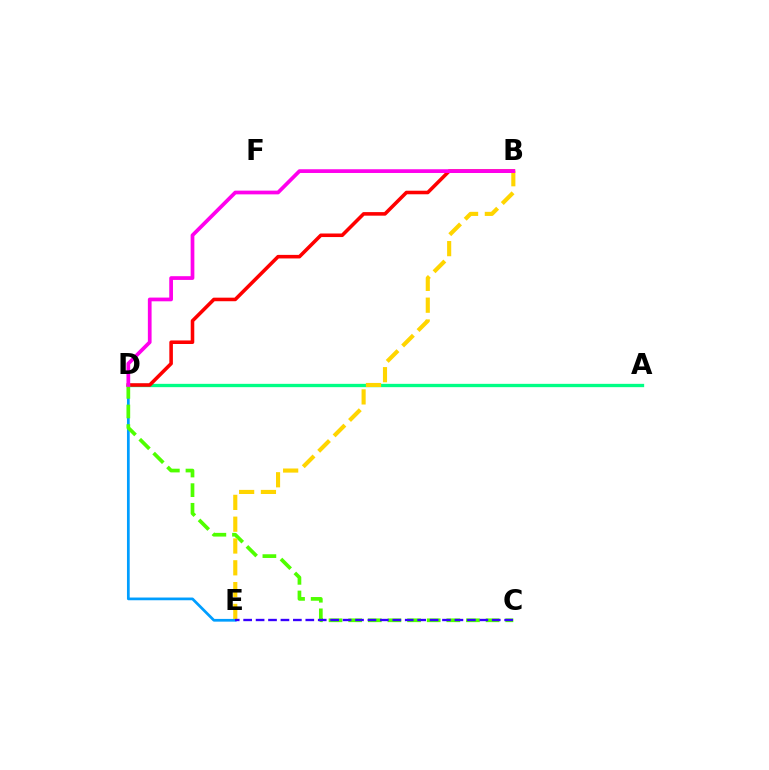{('A', 'D'): [{'color': '#00ff86', 'line_style': 'solid', 'thickness': 2.39}], ('B', 'D'): [{'color': '#ff0000', 'line_style': 'solid', 'thickness': 2.57}, {'color': '#ff00ed', 'line_style': 'solid', 'thickness': 2.68}], ('D', 'E'): [{'color': '#009eff', 'line_style': 'solid', 'thickness': 1.96}], ('C', 'D'): [{'color': '#4fff00', 'line_style': 'dashed', 'thickness': 2.67}], ('B', 'E'): [{'color': '#ffd500', 'line_style': 'dashed', 'thickness': 2.96}], ('C', 'E'): [{'color': '#3700ff', 'line_style': 'dashed', 'thickness': 1.69}]}